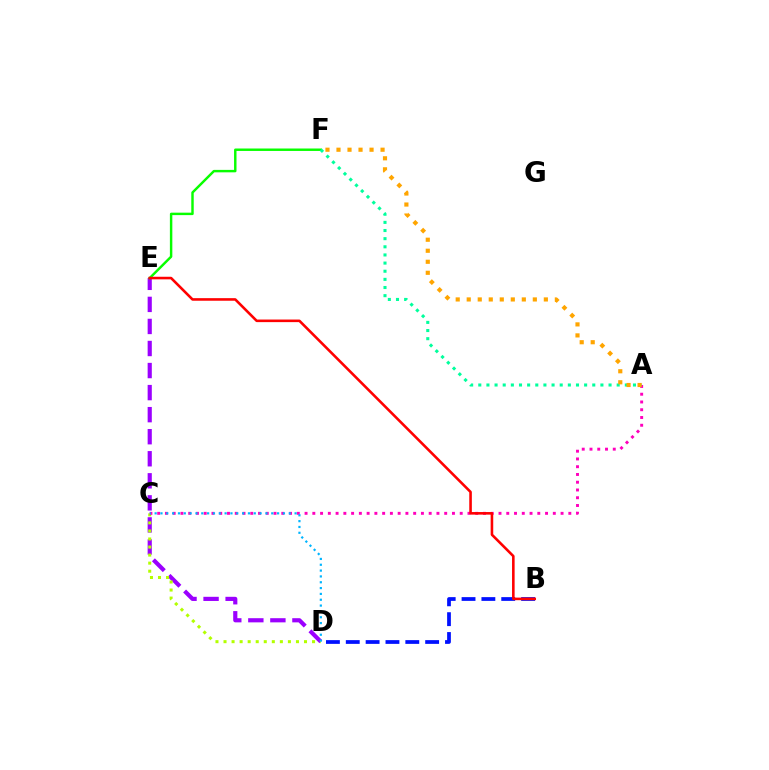{('D', 'E'): [{'color': '#9b00ff', 'line_style': 'dashed', 'thickness': 3.0}], ('E', 'F'): [{'color': '#08ff00', 'line_style': 'solid', 'thickness': 1.76}], ('C', 'D'): [{'color': '#b3ff00', 'line_style': 'dotted', 'thickness': 2.19}, {'color': '#00b5ff', 'line_style': 'dotted', 'thickness': 1.58}], ('B', 'D'): [{'color': '#0010ff', 'line_style': 'dashed', 'thickness': 2.7}], ('A', 'C'): [{'color': '#ff00bd', 'line_style': 'dotted', 'thickness': 2.11}], ('A', 'F'): [{'color': '#00ff9d', 'line_style': 'dotted', 'thickness': 2.21}, {'color': '#ffa500', 'line_style': 'dotted', 'thickness': 2.99}], ('B', 'E'): [{'color': '#ff0000', 'line_style': 'solid', 'thickness': 1.86}]}